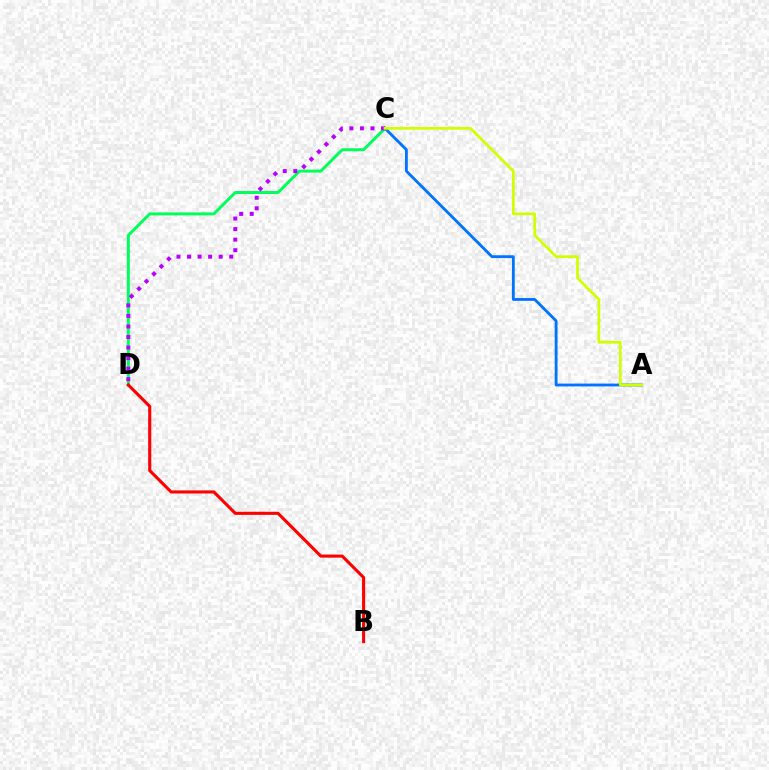{('C', 'D'): [{'color': '#00ff5c', 'line_style': 'solid', 'thickness': 2.15}, {'color': '#b900ff', 'line_style': 'dotted', 'thickness': 2.87}], ('B', 'D'): [{'color': '#ff0000', 'line_style': 'solid', 'thickness': 2.22}], ('A', 'C'): [{'color': '#0074ff', 'line_style': 'solid', 'thickness': 2.04}, {'color': '#d1ff00', 'line_style': 'solid', 'thickness': 1.95}]}